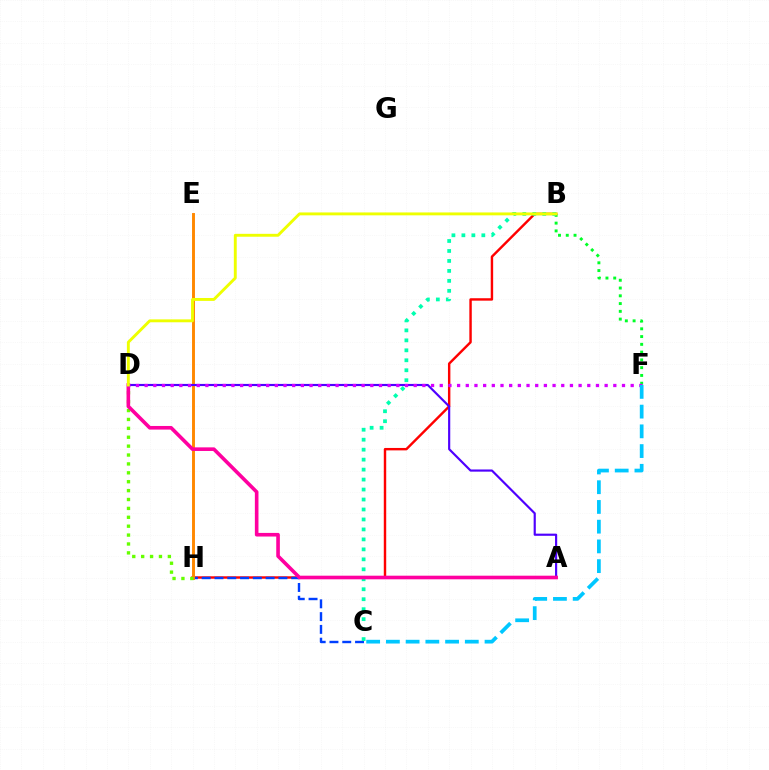{('B', 'H'): [{'color': '#ff0000', 'line_style': 'solid', 'thickness': 1.75}], ('C', 'H'): [{'color': '#003fff', 'line_style': 'dashed', 'thickness': 1.74}], ('E', 'H'): [{'color': '#ff8800', 'line_style': 'solid', 'thickness': 2.1}], ('A', 'D'): [{'color': '#4f00ff', 'line_style': 'solid', 'thickness': 1.56}, {'color': '#ff00a0', 'line_style': 'solid', 'thickness': 2.6}], ('B', 'F'): [{'color': '#00ff27', 'line_style': 'dotted', 'thickness': 2.11}], ('B', 'C'): [{'color': '#00ffaf', 'line_style': 'dotted', 'thickness': 2.71}], ('D', 'H'): [{'color': '#66ff00', 'line_style': 'dotted', 'thickness': 2.42}], ('D', 'F'): [{'color': '#d600ff', 'line_style': 'dotted', 'thickness': 2.36}], ('C', 'F'): [{'color': '#00c7ff', 'line_style': 'dashed', 'thickness': 2.68}], ('B', 'D'): [{'color': '#eeff00', 'line_style': 'solid', 'thickness': 2.09}]}